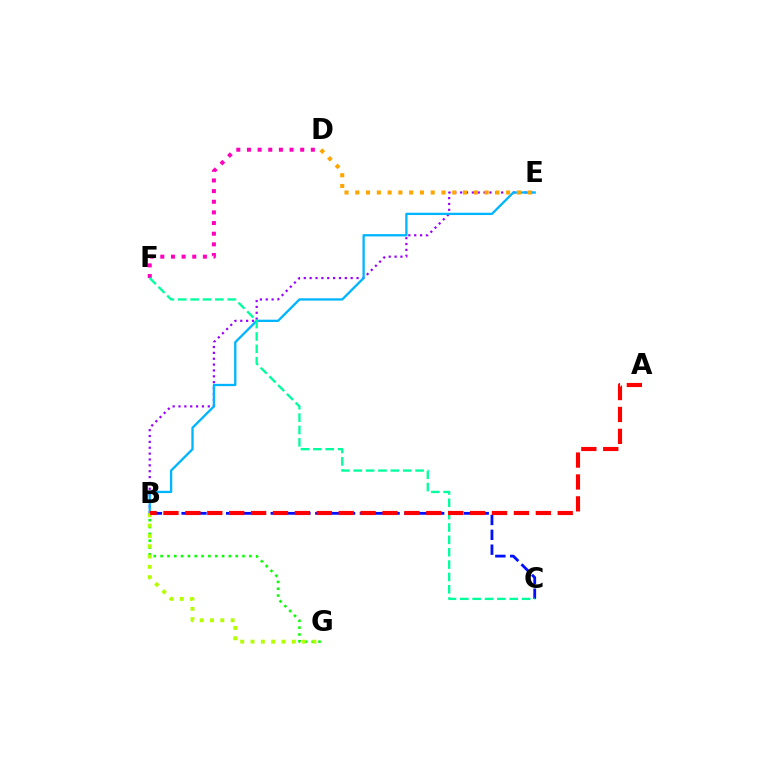{('B', 'E'): [{'color': '#9b00ff', 'line_style': 'dotted', 'thickness': 1.59}, {'color': '#00b5ff', 'line_style': 'solid', 'thickness': 1.66}], ('B', 'G'): [{'color': '#08ff00', 'line_style': 'dotted', 'thickness': 1.85}, {'color': '#b3ff00', 'line_style': 'dotted', 'thickness': 2.8}], ('D', 'F'): [{'color': '#ff00bd', 'line_style': 'dotted', 'thickness': 2.89}], ('D', 'E'): [{'color': '#ffa500', 'line_style': 'dotted', 'thickness': 2.93}], ('B', 'C'): [{'color': '#0010ff', 'line_style': 'dashed', 'thickness': 2.02}], ('C', 'F'): [{'color': '#00ff9d', 'line_style': 'dashed', 'thickness': 1.68}], ('A', 'B'): [{'color': '#ff0000', 'line_style': 'dashed', 'thickness': 2.98}]}